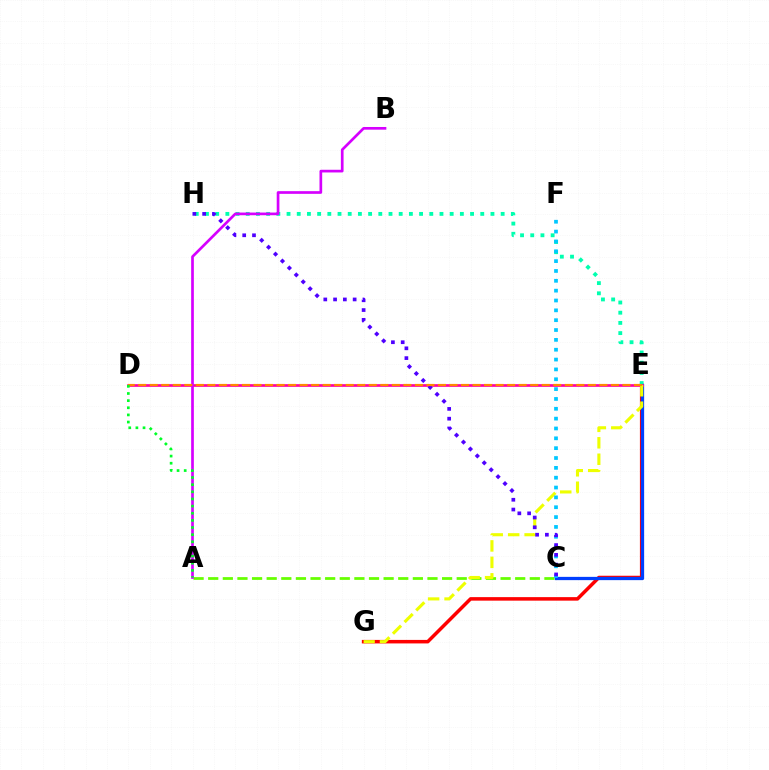{('E', 'G'): [{'color': '#ff0000', 'line_style': 'solid', 'thickness': 2.53}, {'color': '#eeff00', 'line_style': 'dashed', 'thickness': 2.24}], ('A', 'C'): [{'color': '#66ff00', 'line_style': 'dashed', 'thickness': 1.99}], ('C', 'E'): [{'color': '#003fff', 'line_style': 'solid', 'thickness': 2.35}], ('E', 'H'): [{'color': '#00ffaf', 'line_style': 'dotted', 'thickness': 2.77}], ('D', 'E'): [{'color': '#ff00a0', 'line_style': 'solid', 'thickness': 1.93}, {'color': '#ff8800', 'line_style': 'dashed', 'thickness': 1.57}], ('C', 'F'): [{'color': '#00c7ff', 'line_style': 'dotted', 'thickness': 2.67}], ('A', 'B'): [{'color': '#d600ff', 'line_style': 'solid', 'thickness': 1.94}], ('C', 'H'): [{'color': '#4f00ff', 'line_style': 'dotted', 'thickness': 2.66}], ('A', 'D'): [{'color': '#00ff27', 'line_style': 'dotted', 'thickness': 1.94}]}